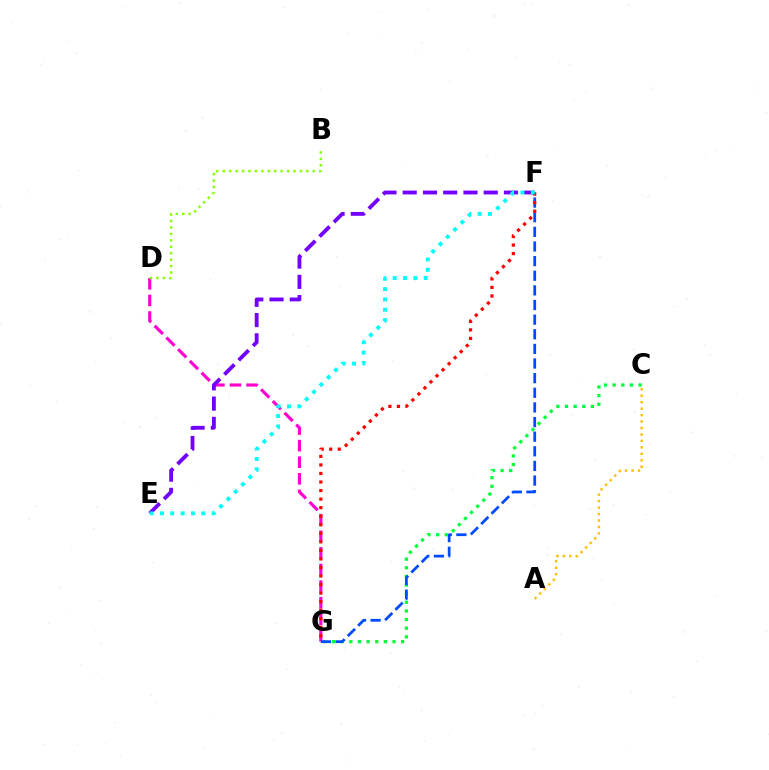{('D', 'G'): [{'color': '#ff00cf', 'line_style': 'dashed', 'thickness': 2.25}], ('B', 'D'): [{'color': '#84ff00', 'line_style': 'dotted', 'thickness': 1.75}], ('C', 'G'): [{'color': '#00ff39', 'line_style': 'dotted', 'thickness': 2.34}], ('F', 'G'): [{'color': '#004bff', 'line_style': 'dashed', 'thickness': 1.99}, {'color': '#ff0000', 'line_style': 'dotted', 'thickness': 2.32}], ('E', 'F'): [{'color': '#7200ff', 'line_style': 'dashed', 'thickness': 2.75}, {'color': '#00fff6', 'line_style': 'dotted', 'thickness': 2.81}], ('A', 'C'): [{'color': '#ffbd00', 'line_style': 'dotted', 'thickness': 1.76}]}